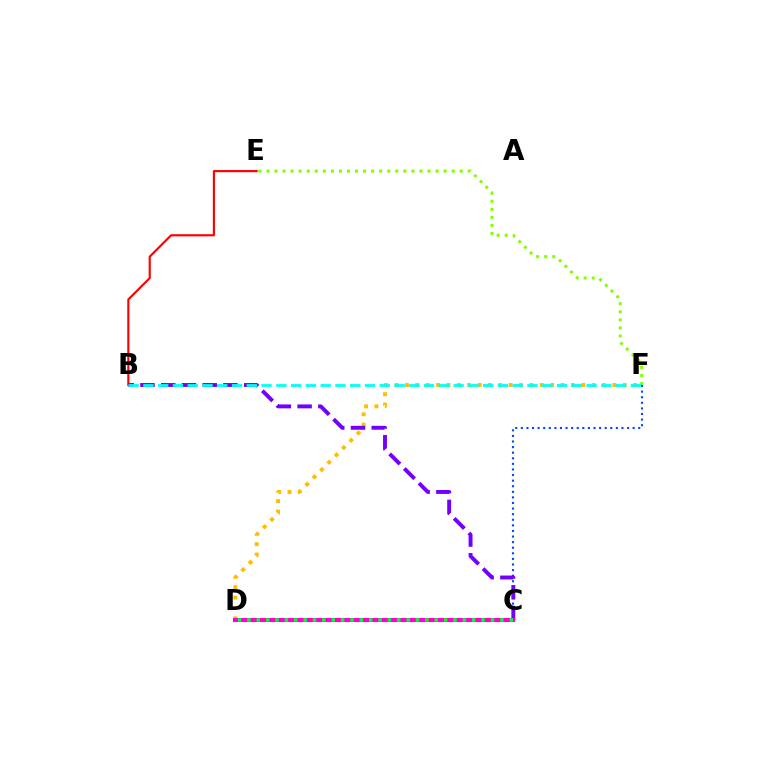{('C', 'F'): [{'color': '#004bff', 'line_style': 'dotted', 'thickness': 1.52}], ('B', 'E'): [{'color': '#ff0000', 'line_style': 'solid', 'thickness': 1.54}], ('D', 'F'): [{'color': '#ffbd00', 'line_style': 'dotted', 'thickness': 2.82}], ('B', 'C'): [{'color': '#7200ff', 'line_style': 'dashed', 'thickness': 2.82}], ('C', 'D'): [{'color': '#ff00cf', 'line_style': 'solid', 'thickness': 2.97}, {'color': '#00ff39', 'line_style': 'dotted', 'thickness': 2.55}], ('E', 'F'): [{'color': '#84ff00', 'line_style': 'dotted', 'thickness': 2.19}], ('B', 'F'): [{'color': '#00fff6', 'line_style': 'dashed', 'thickness': 2.01}]}